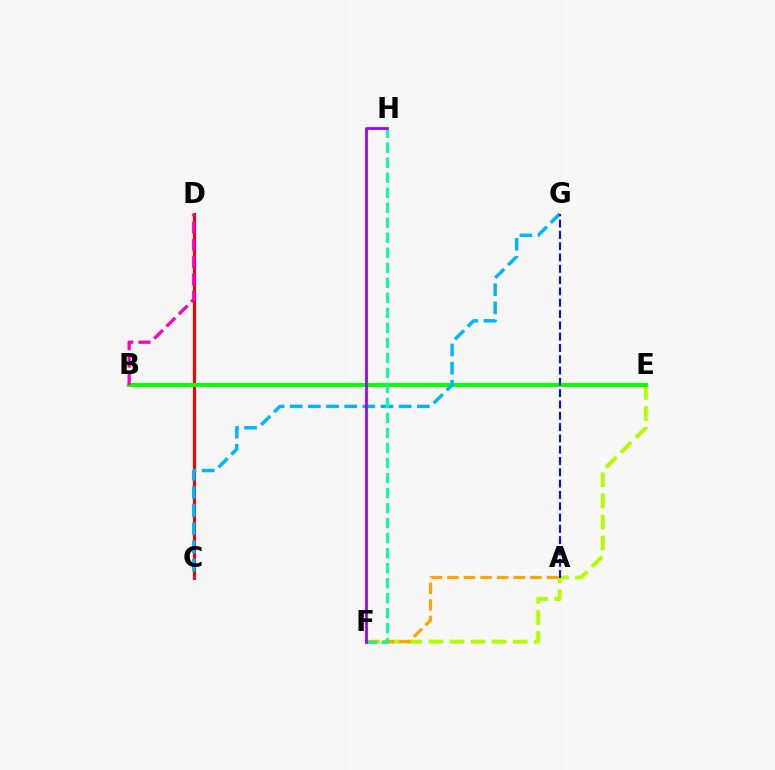{('C', 'D'): [{'color': '#ff0000', 'line_style': 'solid', 'thickness': 2.23}], ('E', 'F'): [{'color': '#b3ff00', 'line_style': 'dashed', 'thickness': 2.86}], ('B', 'E'): [{'color': '#08ff00', 'line_style': 'solid', 'thickness': 2.78}], ('A', 'F'): [{'color': '#ffa500', 'line_style': 'dashed', 'thickness': 2.25}], ('C', 'G'): [{'color': '#00b5ff', 'line_style': 'dashed', 'thickness': 2.47}], ('F', 'H'): [{'color': '#00ff9d', 'line_style': 'dashed', 'thickness': 2.04}, {'color': '#9b00ff', 'line_style': 'solid', 'thickness': 1.98}], ('A', 'G'): [{'color': '#0010ff', 'line_style': 'dashed', 'thickness': 1.54}], ('B', 'D'): [{'color': '#ff00bd', 'line_style': 'dashed', 'thickness': 2.36}]}